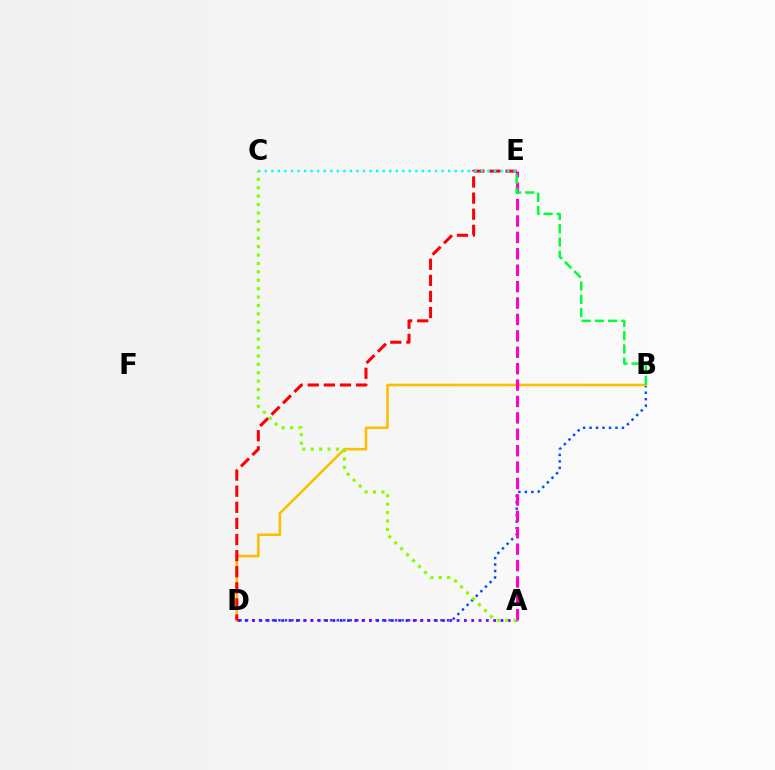{('B', 'D'): [{'color': '#004bff', 'line_style': 'dotted', 'thickness': 1.76}, {'color': '#ffbd00', 'line_style': 'solid', 'thickness': 1.83}], ('A', 'D'): [{'color': '#7200ff', 'line_style': 'dotted', 'thickness': 1.99}], ('A', 'E'): [{'color': '#ff00cf', 'line_style': 'dashed', 'thickness': 2.23}], ('B', 'E'): [{'color': '#00ff39', 'line_style': 'dashed', 'thickness': 1.8}], ('D', 'E'): [{'color': '#ff0000', 'line_style': 'dashed', 'thickness': 2.19}], ('C', 'E'): [{'color': '#00fff6', 'line_style': 'dotted', 'thickness': 1.78}], ('A', 'C'): [{'color': '#84ff00', 'line_style': 'dotted', 'thickness': 2.28}]}